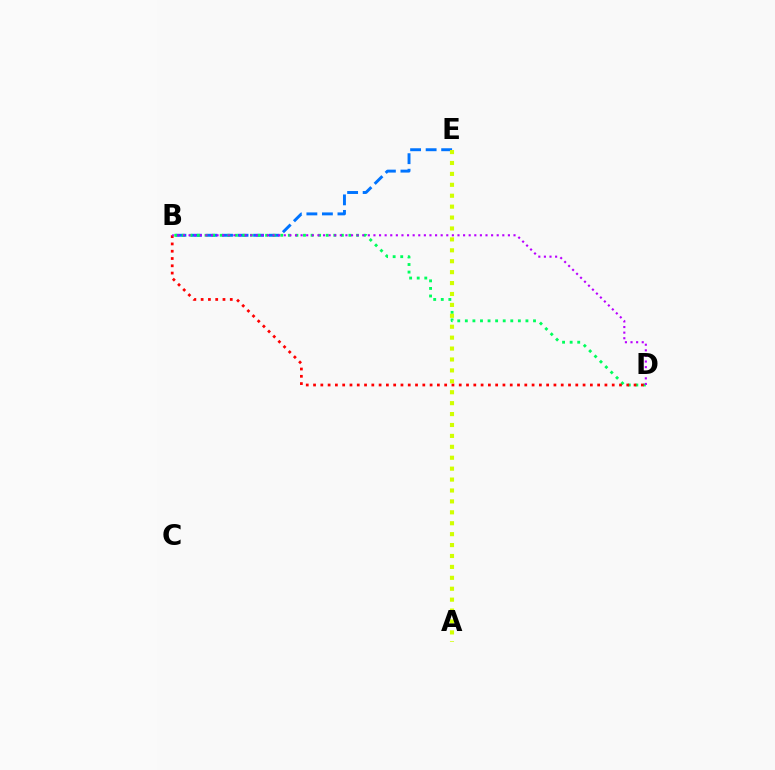{('B', 'E'): [{'color': '#0074ff', 'line_style': 'dashed', 'thickness': 2.11}], ('B', 'D'): [{'color': '#00ff5c', 'line_style': 'dotted', 'thickness': 2.06}, {'color': '#ff0000', 'line_style': 'dotted', 'thickness': 1.98}, {'color': '#b900ff', 'line_style': 'dotted', 'thickness': 1.52}], ('A', 'E'): [{'color': '#d1ff00', 'line_style': 'dotted', 'thickness': 2.97}]}